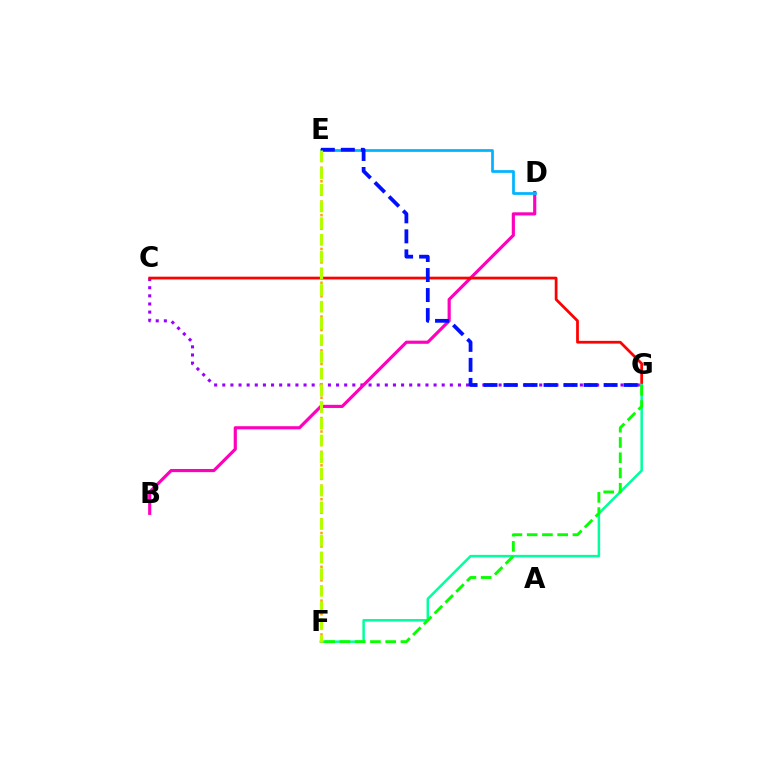{('C', 'G'): [{'color': '#9b00ff', 'line_style': 'dotted', 'thickness': 2.21}, {'color': '#ff0000', 'line_style': 'solid', 'thickness': 1.99}], ('B', 'D'): [{'color': '#ff00bd', 'line_style': 'solid', 'thickness': 2.27}], ('D', 'E'): [{'color': '#00b5ff', 'line_style': 'solid', 'thickness': 1.97}], ('F', 'G'): [{'color': '#00ff9d', 'line_style': 'solid', 'thickness': 1.8}, {'color': '#08ff00', 'line_style': 'dashed', 'thickness': 2.07}], ('E', 'F'): [{'color': '#ffa500', 'line_style': 'dotted', 'thickness': 1.84}, {'color': '#b3ff00', 'line_style': 'dashed', 'thickness': 2.27}], ('E', 'G'): [{'color': '#0010ff', 'line_style': 'dashed', 'thickness': 2.72}]}